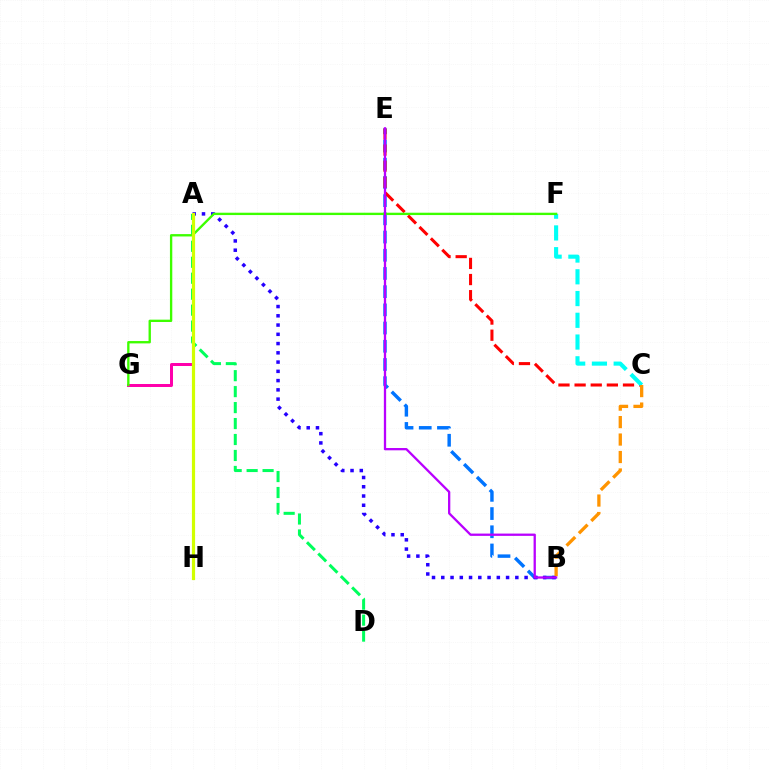{('B', 'E'): [{'color': '#0074ff', 'line_style': 'dashed', 'thickness': 2.47}, {'color': '#b900ff', 'line_style': 'solid', 'thickness': 1.65}], ('A', 'G'): [{'color': '#ff00ac', 'line_style': 'solid', 'thickness': 2.15}], ('A', 'B'): [{'color': '#2500ff', 'line_style': 'dotted', 'thickness': 2.52}], ('C', 'E'): [{'color': '#ff0000', 'line_style': 'dashed', 'thickness': 2.19}], ('A', 'D'): [{'color': '#00ff5c', 'line_style': 'dashed', 'thickness': 2.17}], ('C', 'F'): [{'color': '#00fff6', 'line_style': 'dashed', 'thickness': 2.95}], ('F', 'G'): [{'color': '#3dff00', 'line_style': 'solid', 'thickness': 1.69}], ('A', 'H'): [{'color': '#d1ff00', 'line_style': 'solid', 'thickness': 2.3}], ('B', 'C'): [{'color': '#ff9400', 'line_style': 'dashed', 'thickness': 2.37}]}